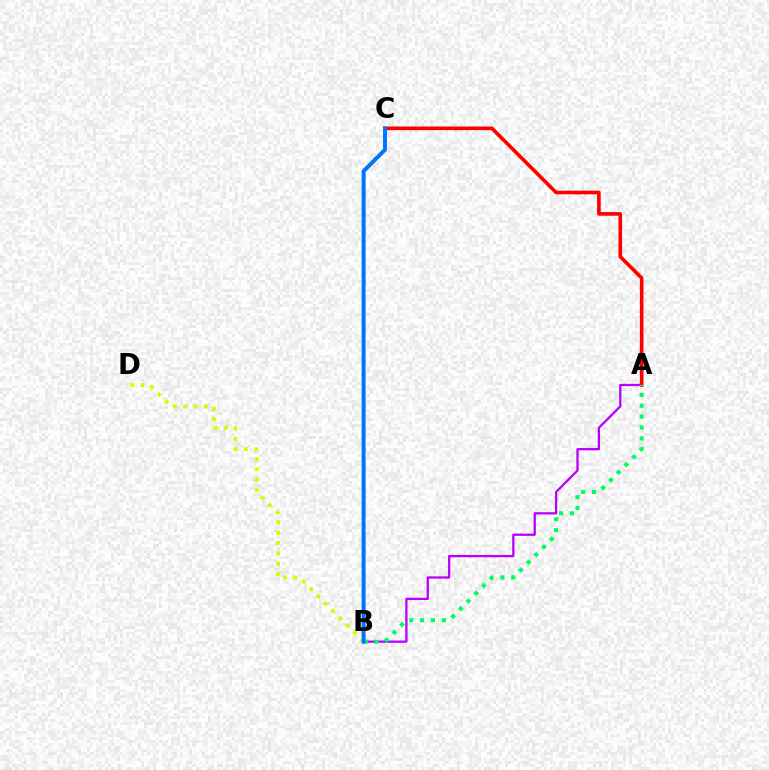{('A', 'B'): [{'color': '#b900ff', 'line_style': 'solid', 'thickness': 1.64}, {'color': '#00ff5c', 'line_style': 'dotted', 'thickness': 2.96}], ('A', 'C'): [{'color': '#ff0000', 'line_style': 'solid', 'thickness': 2.61}], ('B', 'D'): [{'color': '#d1ff00', 'line_style': 'dotted', 'thickness': 2.81}], ('B', 'C'): [{'color': '#0074ff', 'line_style': 'solid', 'thickness': 2.85}]}